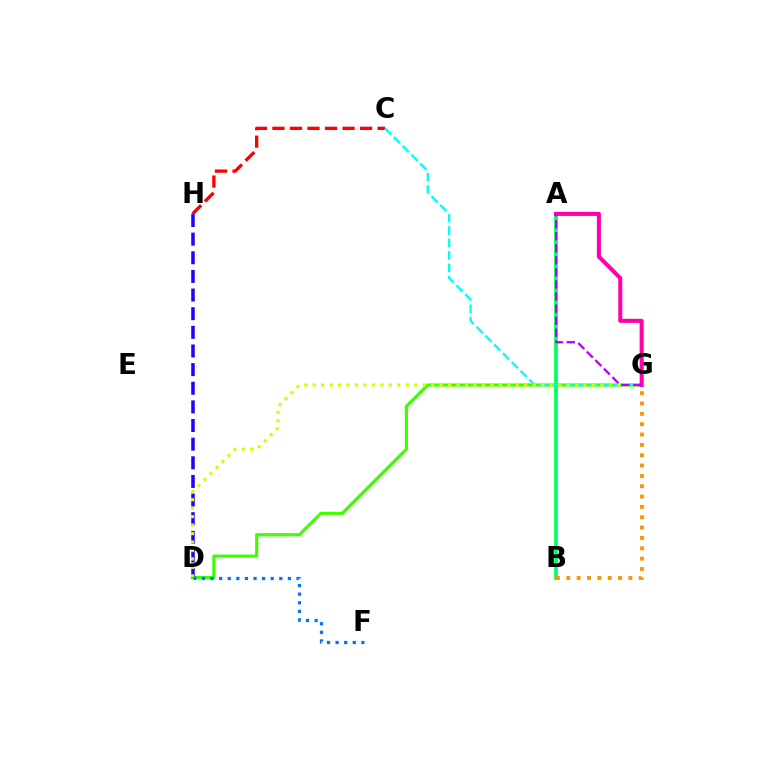{('D', 'G'): [{'color': '#3dff00', 'line_style': 'solid', 'thickness': 2.28}, {'color': '#d1ff00', 'line_style': 'dotted', 'thickness': 2.3}], ('A', 'B'): [{'color': '#00ff5c', 'line_style': 'solid', 'thickness': 2.66}], ('D', 'H'): [{'color': '#2500ff', 'line_style': 'dashed', 'thickness': 2.53}], ('C', 'H'): [{'color': '#ff0000', 'line_style': 'dashed', 'thickness': 2.38}], ('D', 'F'): [{'color': '#0074ff', 'line_style': 'dotted', 'thickness': 2.33}], ('C', 'G'): [{'color': '#00fff6', 'line_style': 'dashed', 'thickness': 1.69}], ('B', 'G'): [{'color': '#ff9400', 'line_style': 'dotted', 'thickness': 2.81}], ('A', 'G'): [{'color': '#ff00ac', 'line_style': 'solid', 'thickness': 2.92}, {'color': '#b900ff', 'line_style': 'dashed', 'thickness': 1.64}]}